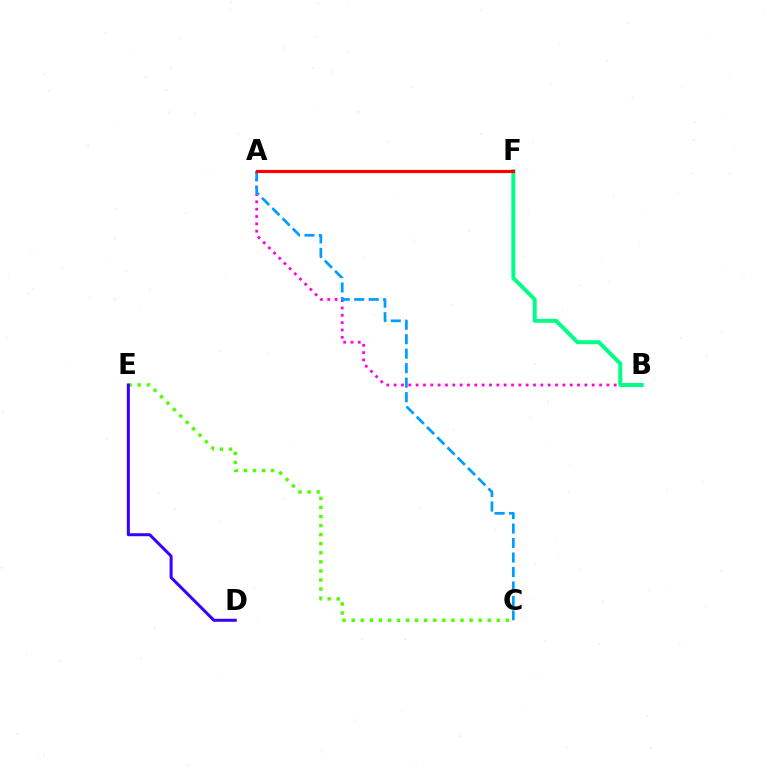{('C', 'E'): [{'color': '#4fff00', 'line_style': 'dotted', 'thickness': 2.46}], ('A', 'F'): [{'color': '#ffd500', 'line_style': 'dashed', 'thickness': 2.21}, {'color': '#ff0000', 'line_style': 'solid', 'thickness': 2.26}], ('A', 'B'): [{'color': '#ff00ed', 'line_style': 'dotted', 'thickness': 1.99}], ('A', 'C'): [{'color': '#009eff', 'line_style': 'dashed', 'thickness': 1.97}], ('B', 'F'): [{'color': '#00ff86', 'line_style': 'solid', 'thickness': 2.85}], ('D', 'E'): [{'color': '#3700ff', 'line_style': 'solid', 'thickness': 2.17}]}